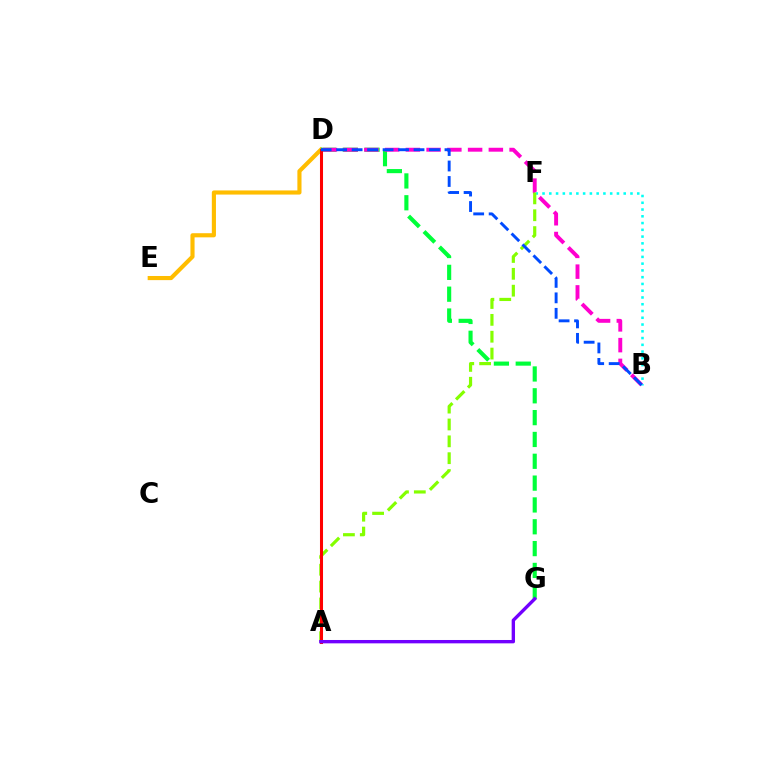{('D', 'E'): [{'color': '#ffbd00', 'line_style': 'solid', 'thickness': 2.97}], ('D', 'G'): [{'color': '#00ff39', 'line_style': 'dashed', 'thickness': 2.97}], ('B', 'D'): [{'color': '#ff00cf', 'line_style': 'dashed', 'thickness': 2.82}, {'color': '#004bff', 'line_style': 'dashed', 'thickness': 2.1}], ('B', 'F'): [{'color': '#00fff6', 'line_style': 'dotted', 'thickness': 1.84}], ('A', 'F'): [{'color': '#84ff00', 'line_style': 'dashed', 'thickness': 2.29}], ('A', 'D'): [{'color': '#ff0000', 'line_style': 'solid', 'thickness': 2.2}], ('A', 'G'): [{'color': '#7200ff', 'line_style': 'solid', 'thickness': 2.42}]}